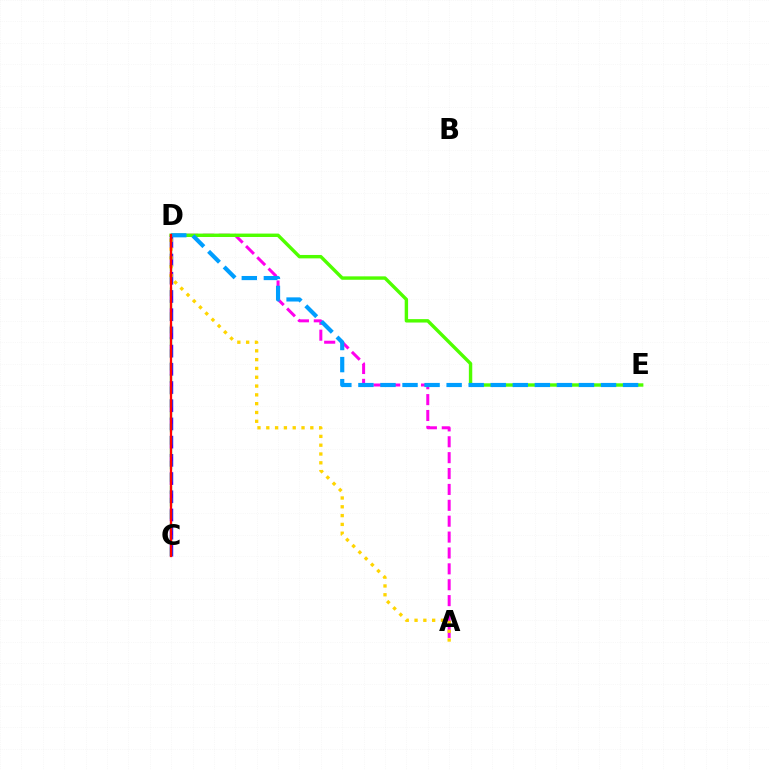{('C', 'D'): [{'color': '#3700ff', 'line_style': 'dashed', 'thickness': 2.47}, {'color': '#00ff86', 'line_style': 'dashed', 'thickness': 1.68}, {'color': '#ff0000', 'line_style': 'solid', 'thickness': 1.64}], ('A', 'D'): [{'color': '#ff00ed', 'line_style': 'dashed', 'thickness': 2.16}, {'color': '#ffd500', 'line_style': 'dotted', 'thickness': 2.39}], ('D', 'E'): [{'color': '#4fff00', 'line_style': 'solid', 'thickness': 2.45}, {'color': '#009eff', 'line_style': 'dashed', 'thickness': 3.0}]}